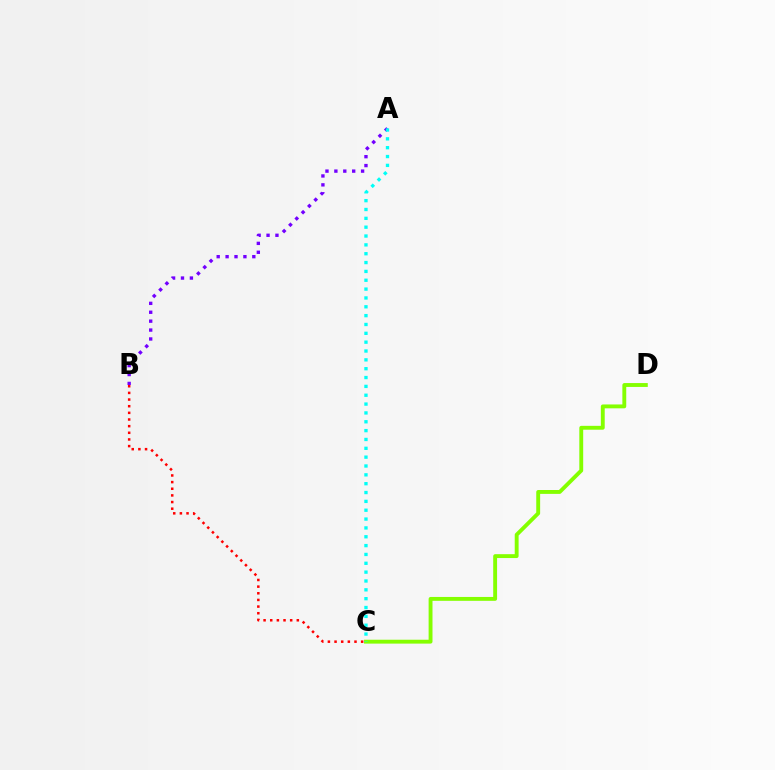{('A', 'B'): [{'color': '#7200ff', 'line_style': 'dotted', 'thickness': 2.42}], ('C', 'D'): [{'color': '#84ff00', 'line_style': 'solid', 'thickness': 2.79}], ('A', 'C'): [{'color': '#00fff6', 'line_style': 'dotted', 'thickness': 2.4}], ('B', 'C'): [{'color': '#ff0000', 'line_style': 'dotted', 'thickness': 1.81}]}